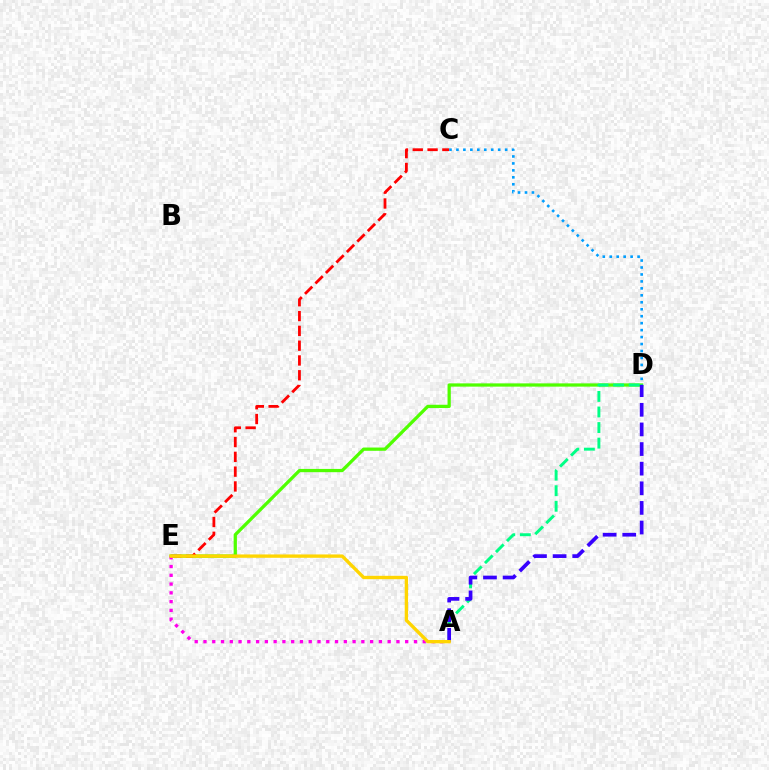{('D', 'E'): [{'color': '#4fff00', 'line_style': 'solid', 'thickness': 2.35}], ('C', 'E'): [{'color': '#ff0000', 'line_style': 'dashed', 'thickness': 2.01}], ('A', 'E'): [{'color': '#ff00ed', 'line_style': 'dotted', 'thickness': 2.38}, {'color': '#ffd500', 'line_style': 'solid', 'thickness': 2.41}], ('A', 'D'): [{'color': '#00ff86', 'line_style': 'dashed', 'thickness': 2.11}, {'color': '#3700ff', 'line_style': 'dashed', 'thickness': 2.67}], ('C', 'D'): [{'color': '#009eff', 'line_style': 'dotted', 'thickness': 1.89}]}